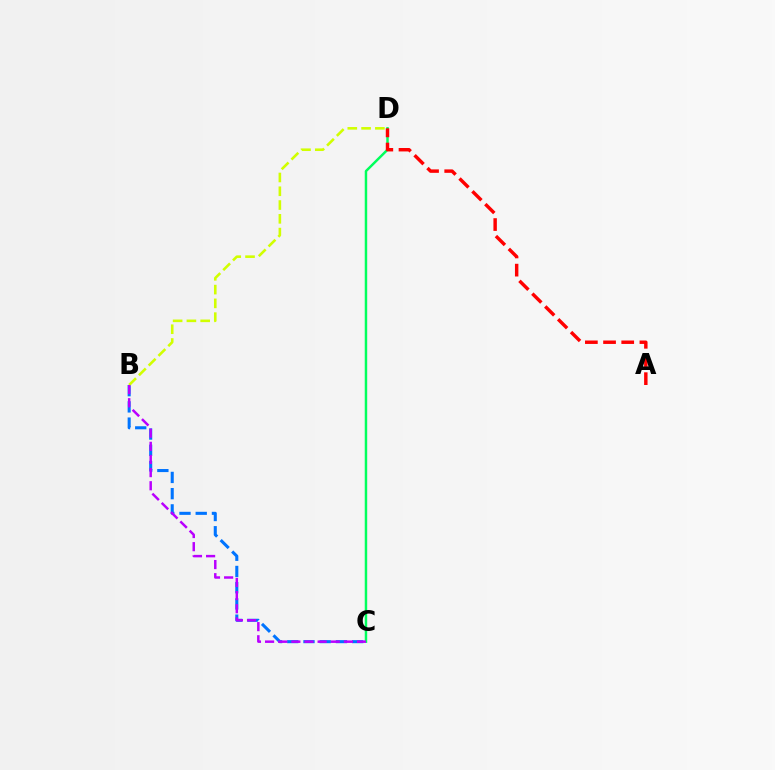{('B', 'C'): [{'color': '#0074ff', 'line_style': 'dashed', 'thickness': 2.2}, {'color': '#b900ff', 'line_style': 'dashed', 'thickness': 1.79}], ('B', 'D'): [{'color': '#d1ff00', 'line_style': 'dashed', 'thickness': 1.87}], ('C', 'D'): [{'color': '#00ff5c', 'line_style': 'solid', 'thickness': 1.77}], ('A', 'D'): [{'color': '#ff0000', 'line_style': 'dashed', 'thickness': 2.47}]}